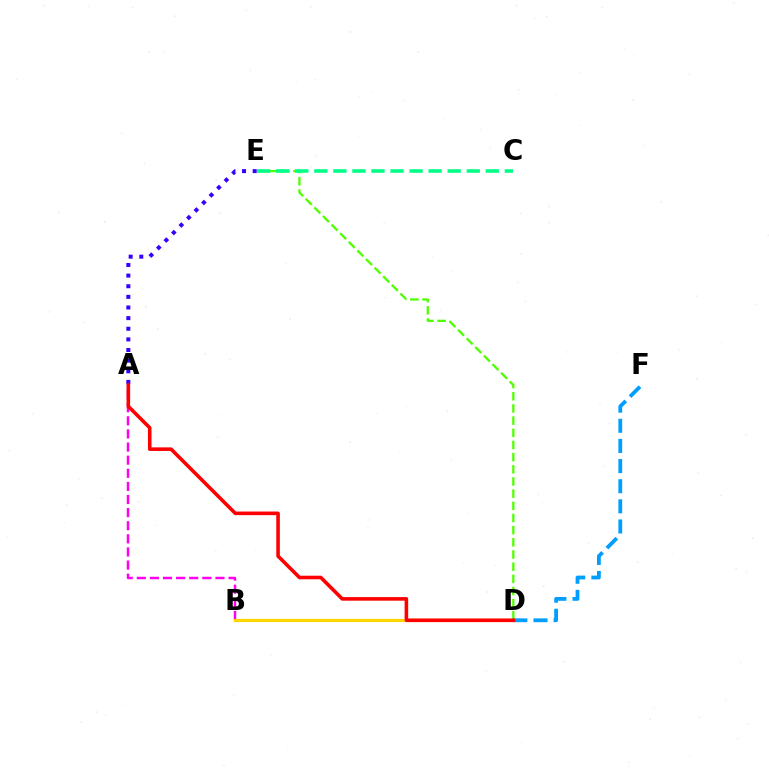{('A', 'B'): [{'color': '#ff00ed', 'line_style': 'dashed', 'thickness': 1.78}], ('B', 'D'): [{'color': '#ffd500', 'line_style': 'solid', 'thickness': 2.27}], ('D', 'E'): [{'color': '#4fff00', 'line_style': 'dashed', 'thickness': 1.65}], ('A', 'E'): [{'color': '#3700ff', 'line_style': 'dotted', 'thickness': 2.89}], ('D', 'F'): [{'color': '#009eff', 'line_style': 'dashed', 'thickness': 2.74}], ('C', 'E'): [{'color': '#00ff86', 'line_style': 'dashed', 'thickness': 2.59}], ('A', 'D'): [{'color': '#ff0000', 'line_style': 'solid', 'thickness': 2.58}]}